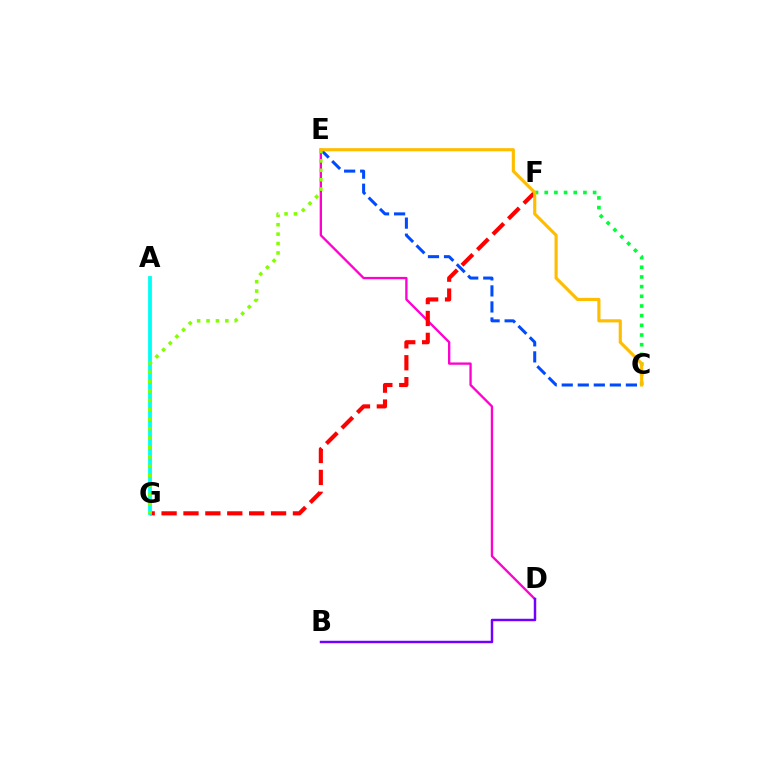{('C', 'E'): [{'color': '#004bff', 'line_style': 'dashed', 'thickness': 2.18}, {'color': '#ffbd00', 'line_style': 'solid', 'thickness': 2.26}], ('C', 'F'): [{'color': '#00ff39', 'line_style': 'dotted', 'thickness': 2.63}], ('D', 'E'): [{'color': '#ff00cf', 'line_style': 'solid', 'thickness': 1.68}], ('F', 'G'): [{'color': '#ff0000', 'line_style': 'dashed', 'thickness': 2.97}], ('B', 'D'): [{'color': '#7200ff', 'line_style': 'solid', 'thickness': 1.78}], ('A', 'G'): [{'color': '#00fff6', 'line_style': 'solid', 'thickness': 2.75}], ('E', 'G'): [{'color': '#84ff00', 'line_style': 'dotted', 'thickness': 2.56}]}